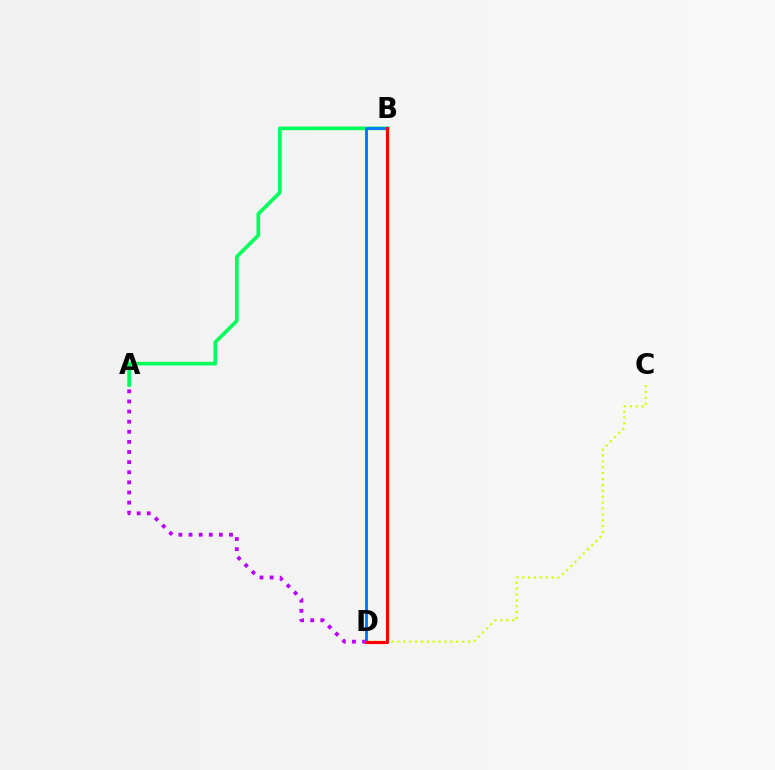{('A', 'B'): [{'color': '#00ff5c', 'line_style': 'solid', 'thickness': 2.65}], ('B', 'D'): [{'color': '#0074ff', 'line_style': 'solid', 'thickness': 2.05}, {'color': '#ff0000', 'line_style': 'solid', 'thickness': 2.25}], ('C', 'D'): [{'color': '#d1ff00', 'line_style': 'dotted', 'thickness': 1.6}], ('A', 'D'): [{'color': '#b900ff', 'line_style': 'dotted', 'thickness': 2.75}]}